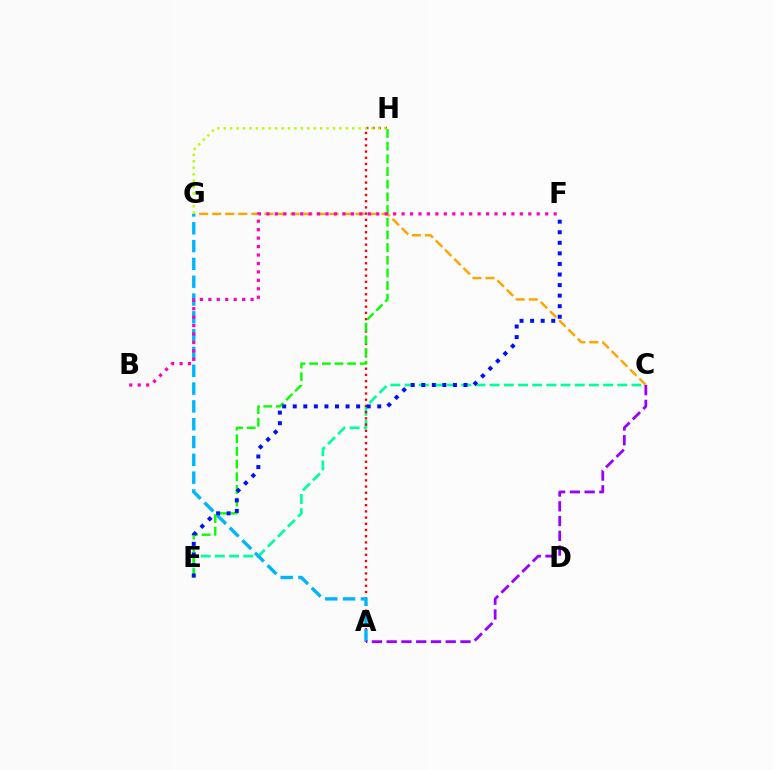{('C', 'G'): [{'color': '#ffa500', 'line_style': 'dashed', 'thickness': 1.77}], ('C', 'E'): [{'color': '#00ff9d', 'line_style': 'dashed', 'thickness': 1.93}], ('A', 'H'): [{'color': '#ff0000', 'line_style': 'dotted', 'thickness': 1.69}], ('A', 'G'): [{'color': '#00b5ff', 'line_style': 'dashed', 'thickness': 2.42}], ('E', 'H'): [{'color': '#08ff00', 'line_style': 'dashed', 'thickness': 1.72}], ('E', 'F'): [{'color': '#0010ff', 'line_style': 'dotted', 'thickness': 2.87}], ('B', 'F'): [{'color': '#ff00bd', 'line_style': 'dotted', 'thickness': 2.3}], ('G', 'H'): [{'color': '#b3ff00', 'line_style': 'dotted', 'thickness': 1.75}], ('A', 'C'): [{'color': '#9b00ff', 'line_style': 'dashed', 'thickness': 2.01}]}